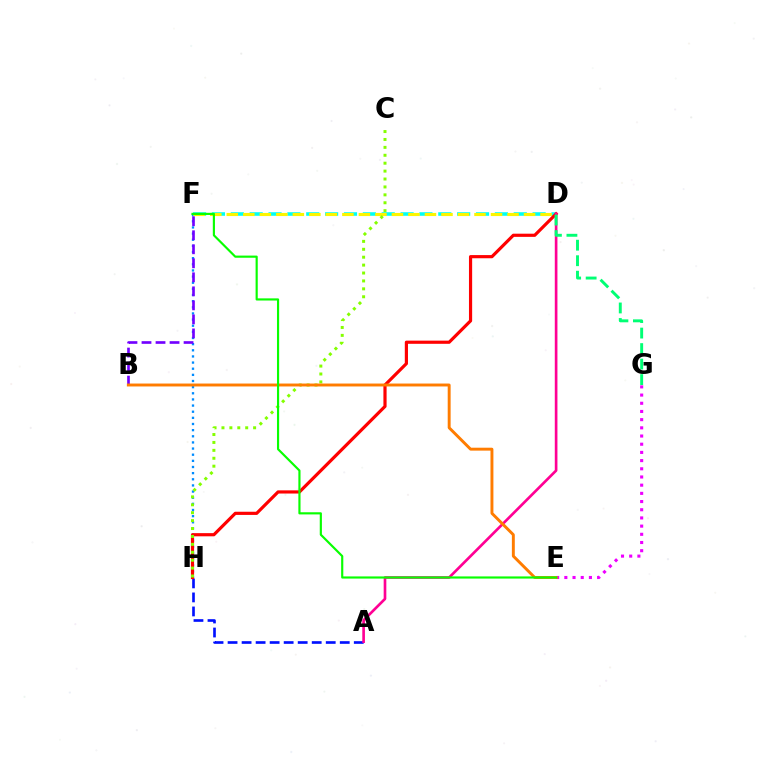{('F', 'H'): [{'color': '#008cff', 'line_style': 'dotted', 'thickness': 1.67}], ('D', 'F'): [{'color': '#00fff6', 'line_style': 'dashed', 'thickness': 2.56}, {'color': '#fcf500', 'line_style': 'dashed', 'thickness': 2.24}], ('B', 'F'): [{'color': '#7200ff', 'line_style': 'dashed', 'thickness': 1.91}], ('A', 'H'): [{'color': '#0010ff', 'line_style': 'dashed', 'thickness': 1.91}], ('D', 'H'): [{'color': '#ff0000', 'line_style': 'solid', 'thickness': 2.29}], ('E', 'G'): [{'color': '#ee00ff', 'line_style': 'dotted', 'thickness': 2.23}], ('A', 'D'): [{'color': '#ff0094', 'line_style': 'solid', 'thickness': 1.91}], ('C', 'H'): [{'color': '#84ff00', 'line_style': 'dotted', 'thickness': 2.15}], ('B', 'E'): [{'color': '#ff7c00', 'line_style': 'solid', 'thickness': 2.1}], ('E', 'F'): [{'color': '#08ff00', 'line_style': 'solid', 'thickness': 1.56}], ('D', 'G'): [{'color': '#00ff74', 'line_style': 'dashed', 'thickness': 2.11}]}